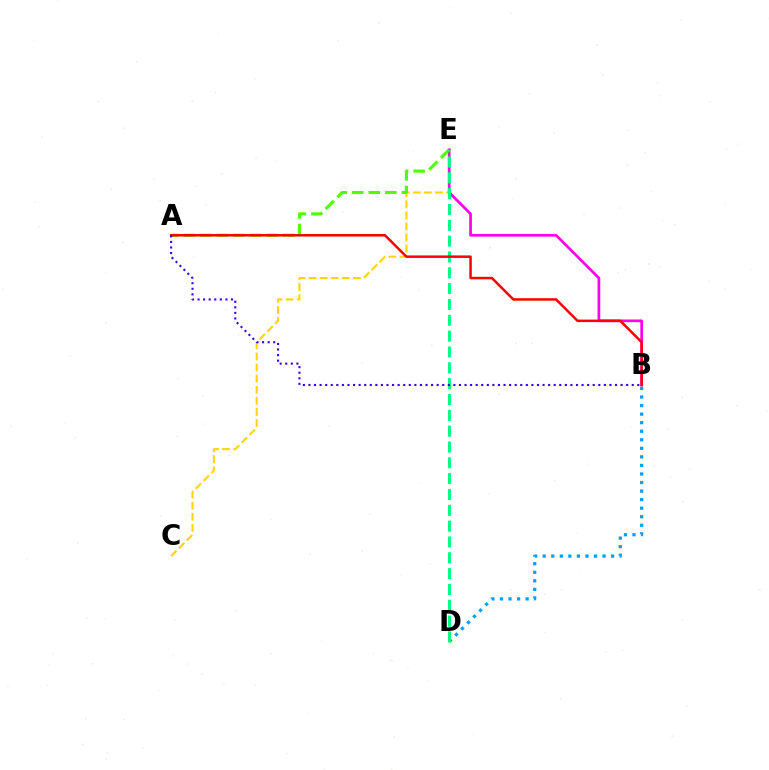{('C', 'E'): [{'color': '#ffd500', 'line_style': 'dashed', 'thickness': 1.5}], ('B', 'E'): [{'color': '#ff00ed', 'line_style': 'solid', 'thickness': 1.95}], ('A', 'E'): [{'color': '#4fff00', 'line_style': 'dashed', 'thickness': 2.25}], ('B', 'D'): [{'color': '#009eff', 'line_style': 'dotted', 'thickness': 2.32}], ('D', 'E'): [{'color': '#00ff86', 'line_style': 'dashed', 'thickness': 2.15}], ('A', 'B'): [{'color': '#ff0000', 'line_style': 'solid', 'thickness': 1.8}, {'color': '#3700ff', 'line_style': 'dotted', 'thickness': 1.51}]}